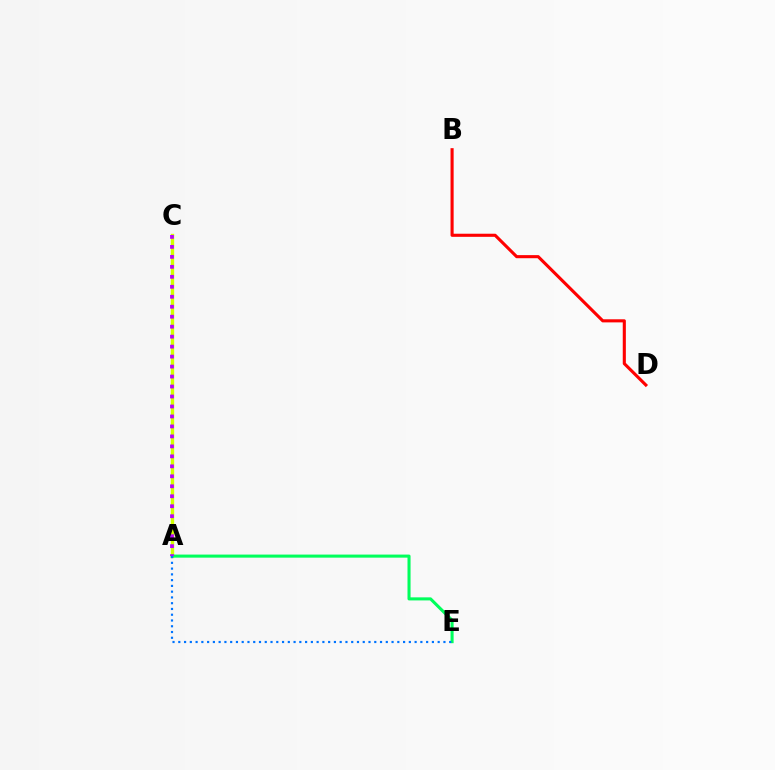{('A', 'C'): [{'color': '#d1ff00', 'line_style': 'solid', 'thickness': 2.42}, {'color': '#b900ff', 'line_style': 'dotted', 'thickness': 2.71}], ('A', 'E'): [{'color': '#00ff5c', 'line_style': 'solid', 'thickness': 2.21}, {'color': '#0074ff', 'line_style': 'dotted', 'thickness': 1.57}], ('B', 'D'): [{'color': '#ff0000', 'line_style': 'solid', 'thickness': 2.23}]}